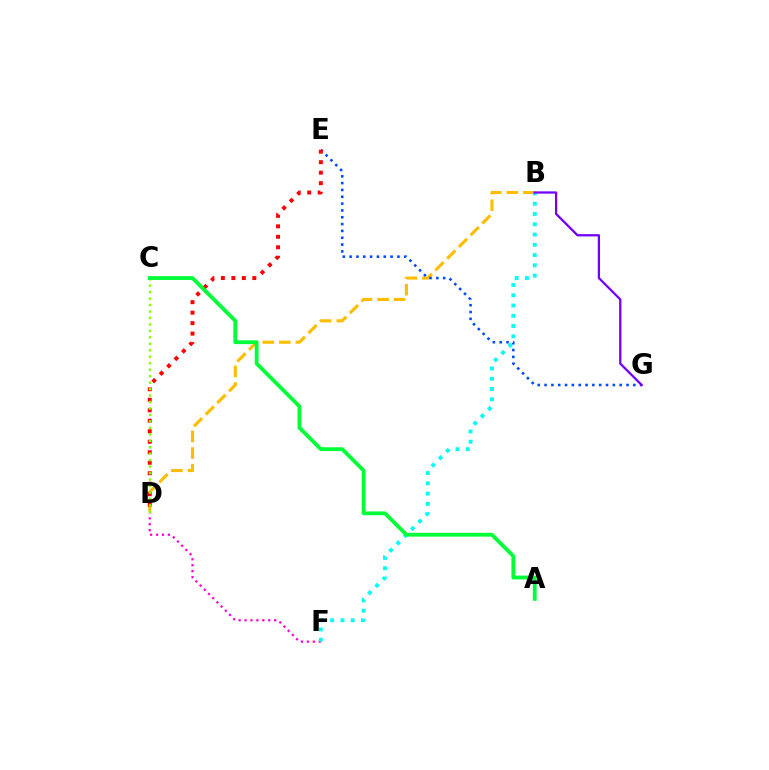{('B', 'D'): [{'color': '#ffbd00', 'line_style': 'dashed', 'thickness': 2.25}], ('E', 'G'): [{'color': '#004bff', 'line_style': 'dotted', 'thickness': 1.86}], ('D', 'E'): [{'color': '#ff0000', 'line_style': 'dotted', 'thickness': 2.85}], ('D', 'F'): [{'color': '#ff00cf', 'line_style': 'dotted', 'thickness': 1.61}], ('B', 'F'): [{'color': '#00fff6', 'line_style': 'dotted', 'thickness': 2.79}], ('B', 'G'): [{'color': '#7200ff', 'line_style': 'solid', 'thickness': 1.63}], ('C', 'D'): [{'color': '#84ff00', 'line_style': 'dotted', 'thickness': 1.76}], ('A', 'C'): [{'color': '#00ff39', 'line_style': 'solid', 'thickness': 2.75}]}